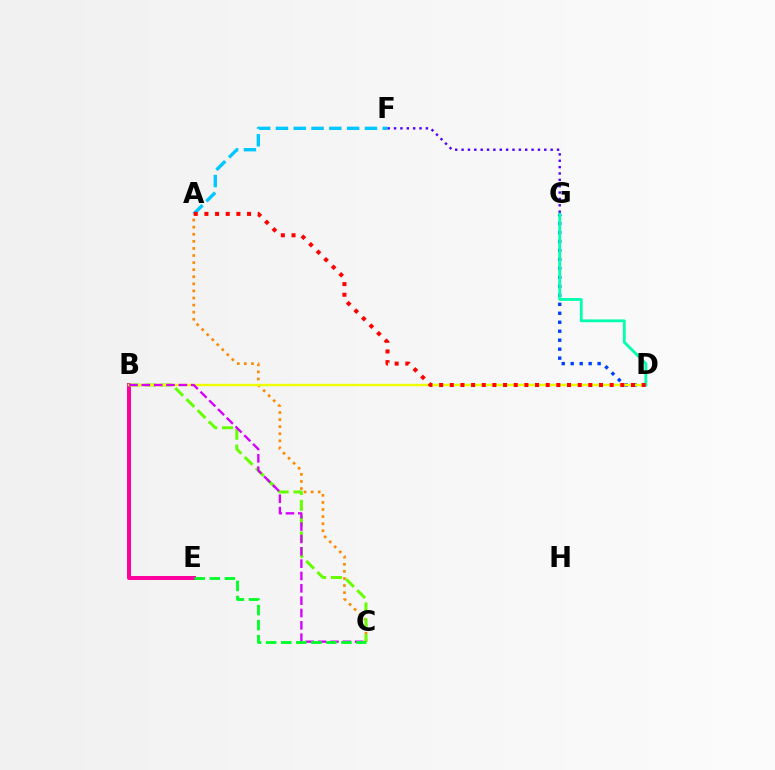{('A', 'F'): [{'color': '#00c7ff', 'line_style': 'dashed', 'thickness': 2.42}], ('B', 'E'): [{'color': '#ff00a0', 'line_style': 'solid', 'thickness': 2.86}], ('A', 'C'): [{'color': '#ff8800', 'line_style': 'dotted', 'thickness': 1.92}], ('B', 'C'): [{'color': '#66ff00', 'line_style': 'dashed', 'thickness': 2.14}, {'color': '#d600ff', 'line_style': 'dashed', 'thickness': 1.68}], ('D', 'G'): [{'color': '#003fff', 'line_style': 'dotted', 'thickness': 2.44}, {'color': '#00ffaf', 'line_style': 'solid', 'thickness': 2.02}], ('B', 'D'): [{'color': '#eeff00', 'line_style': 'solid', 'thickness': 1.71}], ('C', 'E'): [{'color': '#00ff27', 'line_style': 'dashed', 'thickness': 2.04}], ('A', 'D'): [{'color': '#ff0000', 'line_style': 'dotted', 'thickness': 2.9}], ('F', 'G'): [{'color': '#4f00ff', 'line_style': 'dotted', 'thickness': 1.73}]}